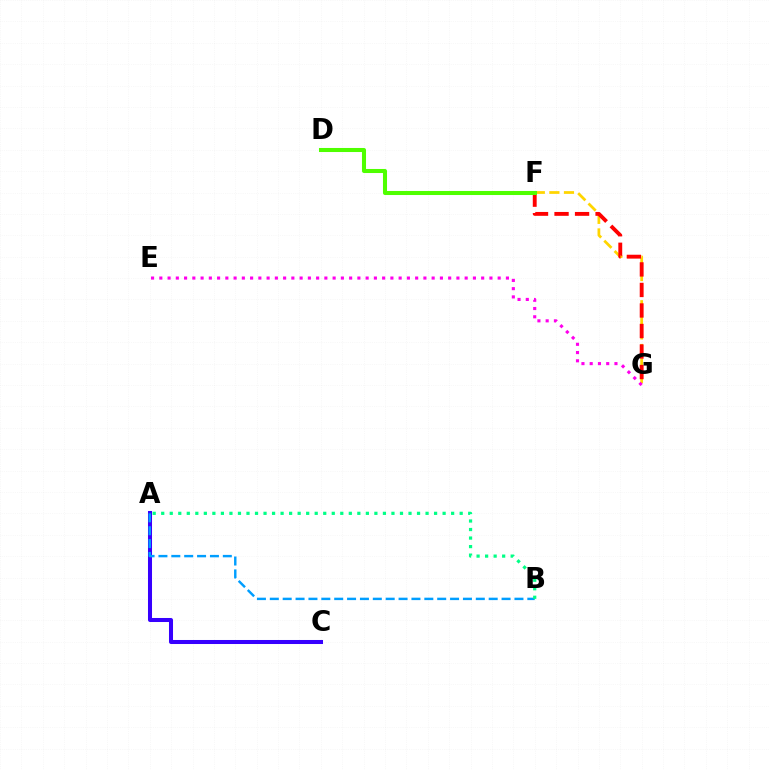{('F', 'G'): [{'color': '#ffd500', 'line_style': 'dashed', 'thickness': 1.98}, {'color': '#ff0000', 'line_style': 'dashed', 'thickness': 2.79}], ('A', 'C'): [{'color': '#3700ff', 'line_style': 'solid', 'thickness': 2.9}], ('A', 'B'): [{'color': '#009eff', 'line_style': 'dashed', 'thickness': 1.75}, {'color': '#00ff86', 'line_style': 'dotted', 'thickness': 2.32}], ('E', 'G'): [{'color': '#ff00ed', 'line_style': 'dotted', 'thickness': 2.24}], ('D', 'F'): [{'color': '#4fff00', 'line_style': 'solid', 'thickness': 2.92}]}